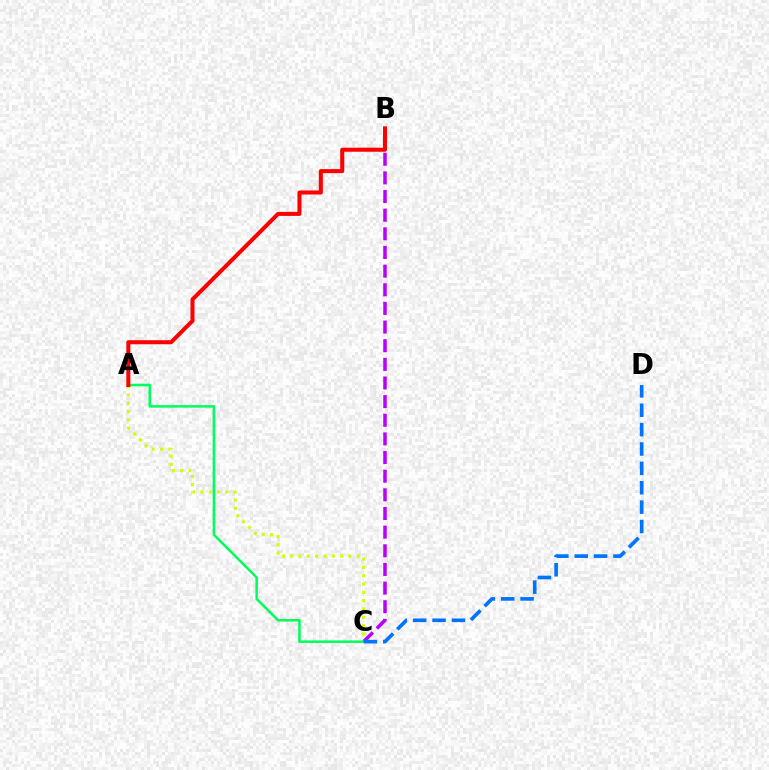{('B', 'C'): [{'color': '#b900ff', 'line_style': 'dashed', 'thickness': 2.53}], ('A', 'C'): [{'color': '#d1ff00', 'line_style': 'dotted', 'thickness': 2.26}, {'color': '#00ff5c', 'line_style': 'solid', 'thickness': 1.81}], ('C', 'D'): [{'color': '#0074ff', 'line_style': 'dashed', 'thickness': 2.63}], ('A', 'B'): [{'color': '#ff0000', 'line_style': 'solid', 'thickness': 2.9}]}